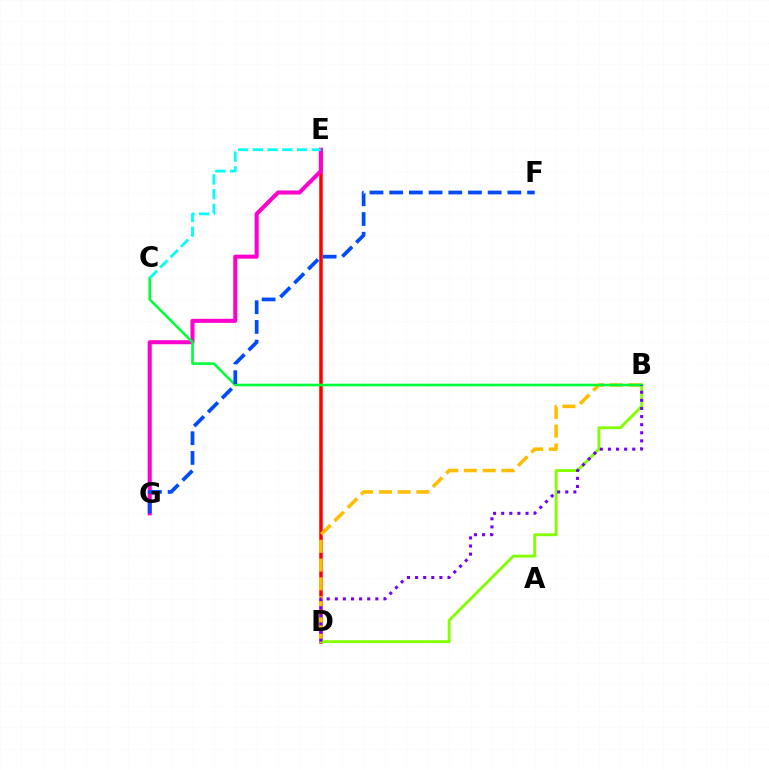{('D', 'E'): [{'color': '#ff0000', 'line_style': 'solid', 'thickness': 2.53}], ('B', 'D'): [{'color': '#84ff00', 'line_style': 'solid', 'thickness': 2.07}, {'color': '#ffbd00', 'line_style': 'dashed', 'thickness': 2.55}, {'color': '#7200ff', 'line_style': 'dotted', 'thickness': 2.2}], ('E', 'G'): [{'color': '#ff00cf', 'line_style': 'solid', 'thickness': 2.92}], ('B', 'C'): [{'color': '#00ff39', 'line_style': 'solid', 'thickness': 1.87}], ('F', 'G'): [{'color': '#004bff', 'line_style': 'dashed', 'thickness': 2.68}], ('C', 'E'): [{'color': '#00fff6', 'line_style': 'dashed', 'thickness': 2.0}]}